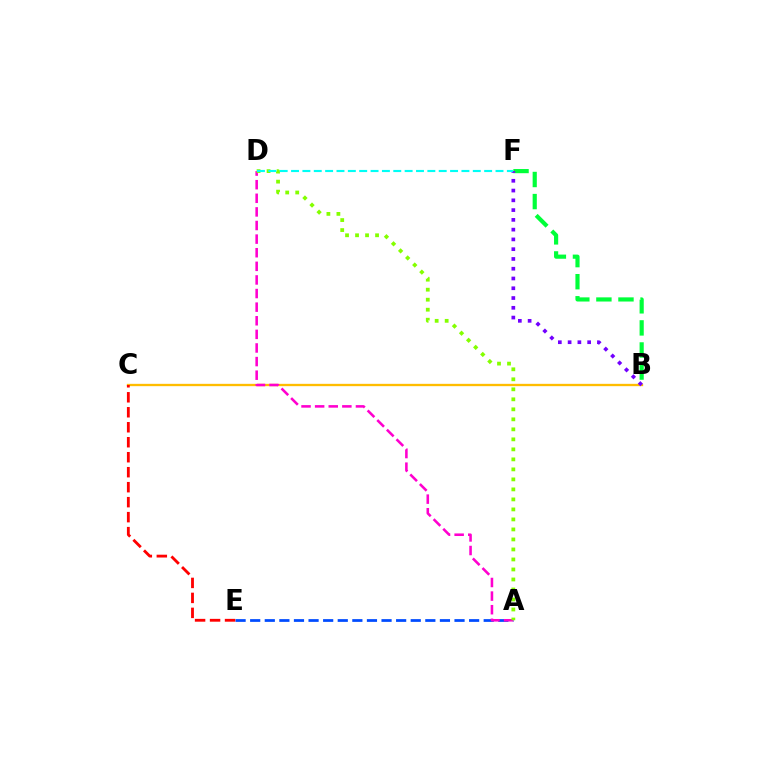{('B', 'C'): [{'color': '#ffbd00', 'line_style': 'solid', 'thickness': 1.68}], ('A', 'E'): [{'color': '#004bff', 'line_style': 'dashed', 'thickness': 1.98}], ('B', 'F'): [{'color': '#00ff39', 'line_style': 'dashed', 'thickness': 3.0}, {'color': '#7200ff', 'line_style': 'dotted', 'thickness': 2.65}], ('A', 'D'): [{'color': '#ff00cf', 'line_style': 'dashed', 'thickness': 1.85}, {'color': '#84ff00', 'line_style': 'dotted', 'thickness': 2.72}], ('C', 'E'): [{'color': '#ff0000', 'line_style': 'dashed', 'thickness': 2.04}], ('D', 'F'): [{'color': '#00fff6', 'line_style': 'dashed', 'thickness': 1.54}]}